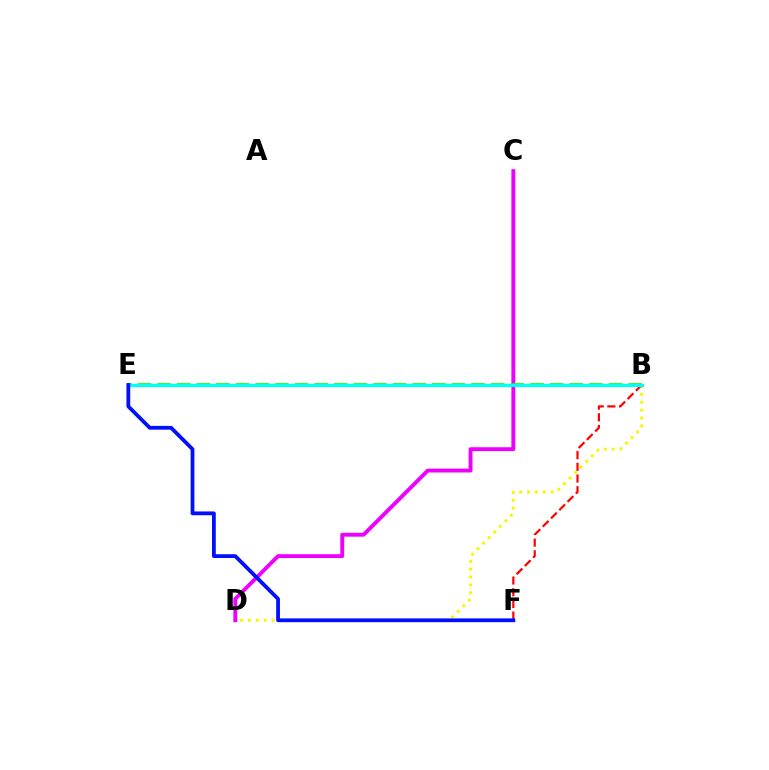{('B', 'D'): [{'color': '#fcf500', 'line_style': 'dotted', 'thickness': 2.14}], ('C', 'D'): [{'color': '#ee00ff', 'line_style': 'solid', 'thickness': 2.79}], ('B', 'E'): [{'color': '#08ff00', 'line_style': 'dashed', 'thickness': 2.67}, {'color': '#00fff6', 'line_style': 'solid', 'thickness': 2.29}], ('B', 'F'): [{'color': '#ff0000', 'line_style': 'dashed', 'thickness': 1.59}], ('E', 'F'): [{'color': '#0010ff', 'line_style': 'solid', 'thickness': 2.72}]}